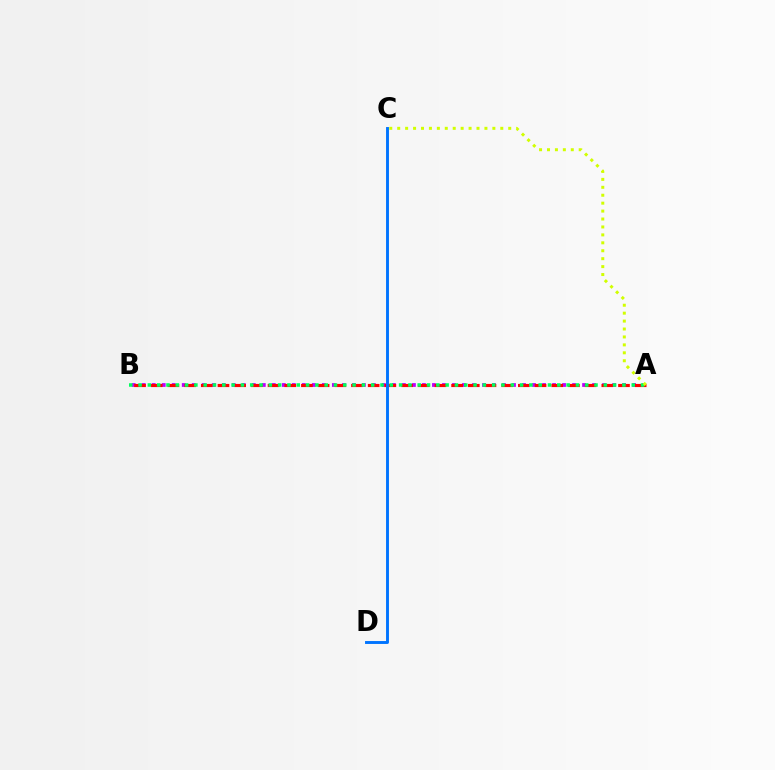{('A', 'B'): [{'color': '#b900ff', 'line_style': 'dotted', 'thickness': 2.72}, {'color': '#ff0000', 'line_style': 'dashed', 'thickness': 2.27}, {'color': '#00ff5c', 'line_style': 'dotted', 'thickness': 2.53}], ('A', 'C'): [{'color': '#d1ff00', 'line_style': 'dotted', 'thickness': 2.15}], ('C', 'D'): [{'color': '#0074ff', 'line_style': 'solid', 'thickness': 2.09}]}